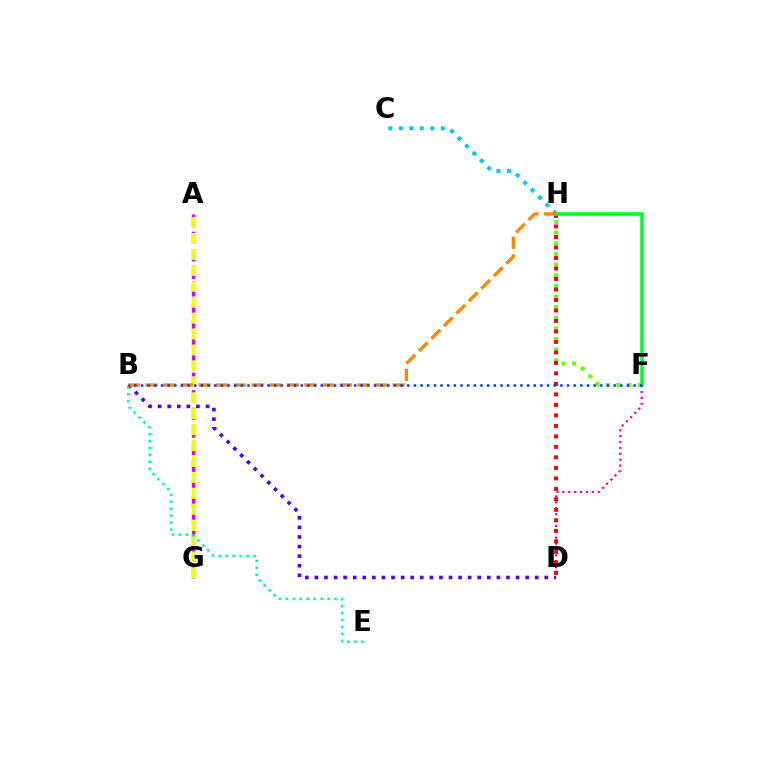{('D', 'F'): [{'color': '#ff00a0', 'line_style': 'dotted', 'thickness': 1.6}], ('A', 'G'): [{'color': '#d600ff', 'line_style': 'dashed', 'thickness': 2.39}, {'color': '#eeff00', 'line_style': 'dashed', 'thickness': 2.16}], ('B', 'D'): [{'color': '#4f00ff', 'line_style': 'dotted', 'thickness': 2.6}], ('F', 'H'): [{'color': '#66ff00', 'line_style': 'dotted', 'thickness': 2.89}, {'color': '#00ff27', 'line_style': 'solid', 'thickness': 2.57}], ('D', 'H'): [{'color': '#ff0000', 'line_style': 'dotted', 'thickness': 2.85}], ('C', 'H'): [{'color': '#00c7ff', 'line_style': 'dotted', 'thickness': 2.85}], ('B', 'E'): [{'color': '#00ffaf', 'line_style': 'dotted', 'thickness': 1.89}], ('B', 'H'): [{'color': '#ff8800', 'line_style': 'dashed', 'thickness': 2.4}], ('B', 'F'): [{'color': '#003fff', 'line_style': 'dotted', 'thickness': 1.81}]}